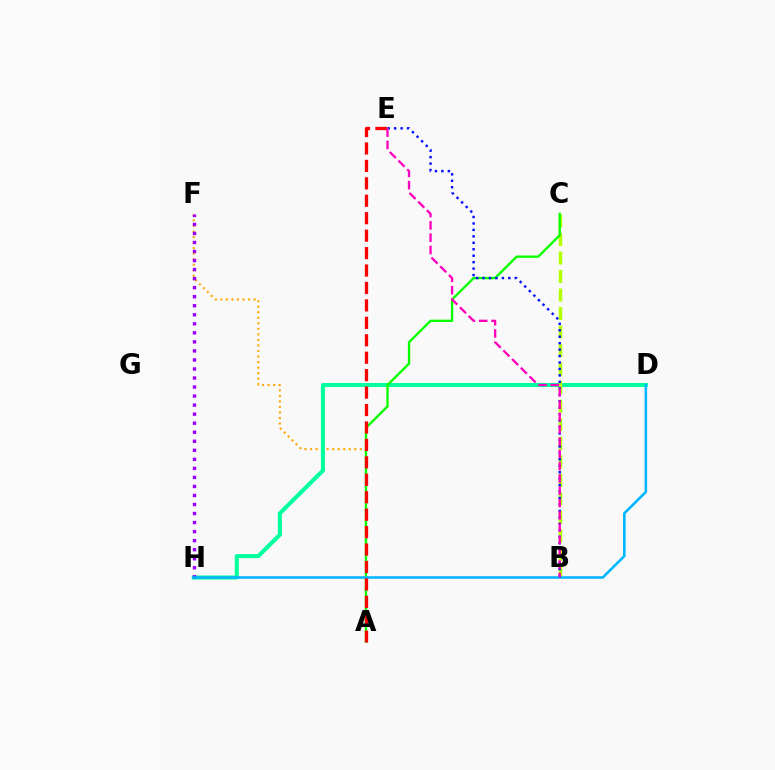{('A', 'F'): [{'color': '#ffa500', 'line_style': 'dotted', 'thickness': 1.5}], ('D', 'H'): [{'color': '#00ff9d', 'line_style': 'solid', 'thickness': 2.92}, {'color': '#00b5ff', 'line_style': 'solid', 'thickness': 1.85}], ('B', 'C'): [{'color': '#b3ff00', 'line_style': 'dashed', 'thickness': 2.52}], ('F', 'H'): [{'color': '#9b00ff', 'line_style': 'dotted', 'thickness': 2.45}], ('A', 'C'): [{'color': '#08ff00', 'line_style': 'solid', 'thickness': 1.69}], ('A', 'E'): [{'color': '#ff0000', 'line_style': 'dashed', 'thickness': 2.37}], ('B', 'E'): [{'color': '#0010ff', 'line_style': 'dotted', 'thickness': 1.75}, {'color': '#ff00bd', 'line_style': 'dashed', 'thickness': 1.67}]}